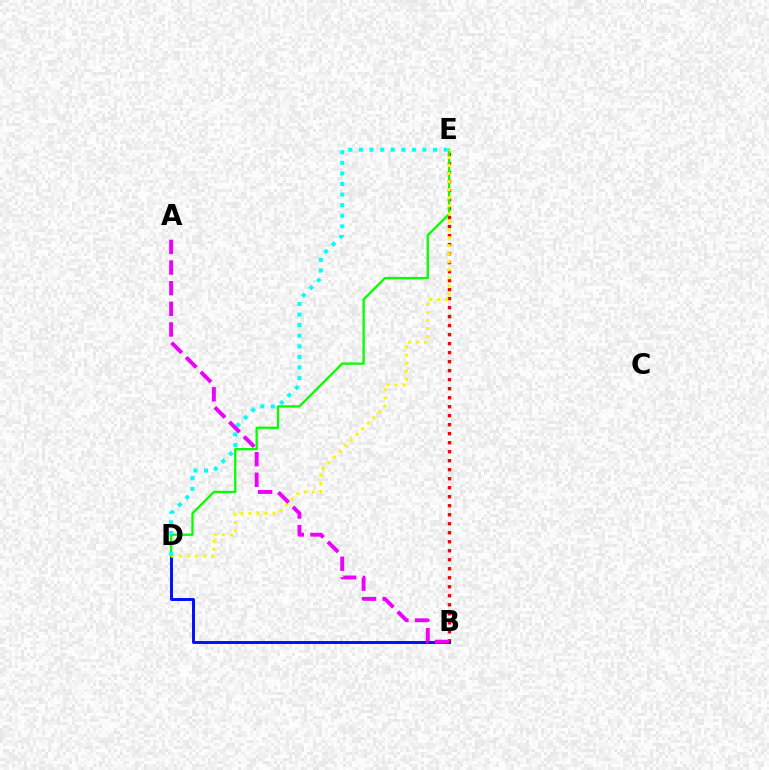{('B', 'E'): [{'color': '#ff0000', 'line_style': 'dotted', 'thickness': 2.45}], ('B', 'D'): [{'color': '#0010ff', 'line_style': 'solid', 'thickness': 2.13}], ('D', 'E'): [{'color': '#08ff00', 'line_style': 'solid', 'thickness': 1.66}, {'color': '#fcf500', 'line_style': 'dotted', 'thickness': 2.18}, {'color': '#00fff6', 'line_style': 'dotted', 'thickness': 2.88}], ('A', 'B'): [{'color': '#ee00ff', 'line_style': 'dashed', 'thickness': 2.8}]}